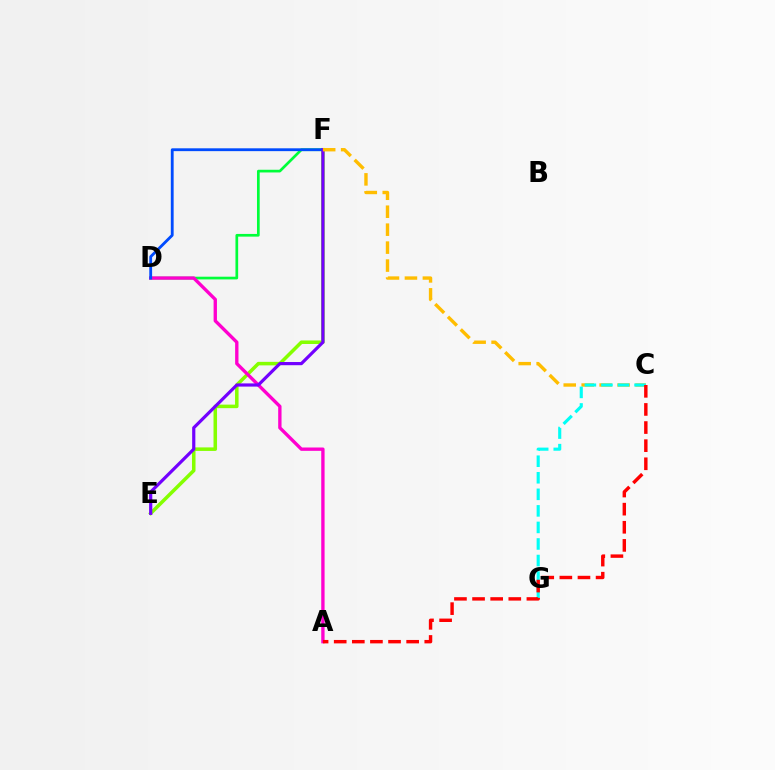{('E', 'F'): [{'color': '#84ff00', 'line_style': 'solid', 'thickness': 2.54}, {'color': '#7200ff', 'line_style': 'solid', 'thickness': 2.3}], ('D', 'F'): [{'color': '#00ff39', 'line_style': 'solid', 'thickness': 1.94}, {'color': '#004bff', 'line_style': 'solid', 'thickness': 2.04}], ('A', 'D'): [{'color': '#ff00cf', 'line_style': 'solid', 'thickness': 2.41}], ('C', 'F'): [{'color': '#ffbd00', 'line_style': 'dashed', 'thickness': 2.44}], ('C', 'G'): [{'color': '#00fff6', 'line_style': 'dashed', 'thickness': 2.25}], ('A', 'C'): [{'color': '#ff0000', 'line_style': 'dashed', 'thickness': 2.46}]}